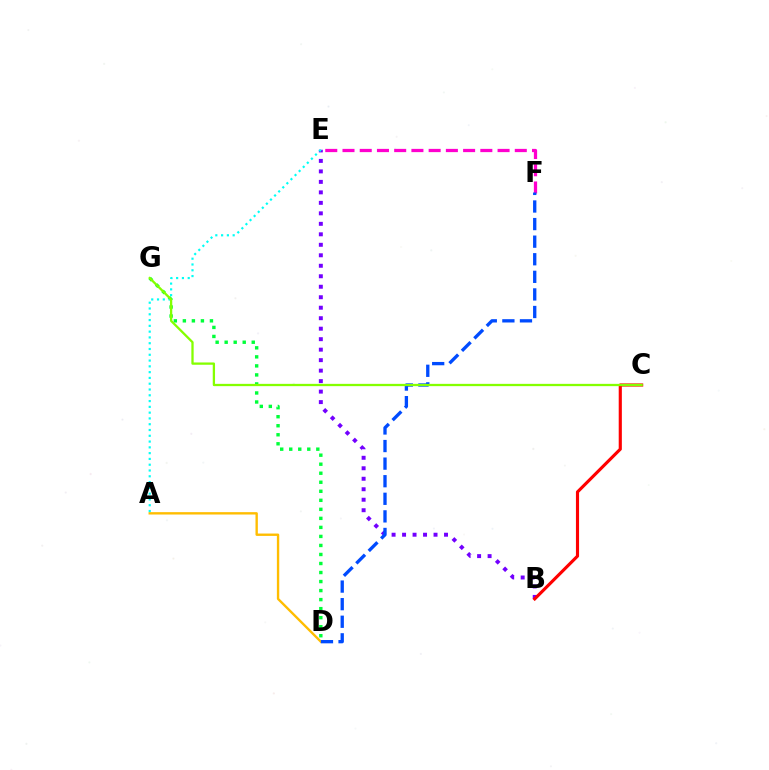{('D', 'G'): [{'color': '#00ff39', 'line_style': 'dotted', 'thickness': 2.45}], ('B', 'E'): [{'color': '#7200ff', 'line_style': 'dotted', 'thickness': 2.85}], ('E', 'F'): [{'color': '#ff00cf', 'line_style': 'dashed', 'thickness': 2.34}], ('A', 'D'): [{'color': '#ffbd00', 'line_style': 'solid', 'thickness': 1.71}], ('A', 'E'): [{'color': '#00fff6', 'line_style': 'dotted', 'thickness': 1.57}], ('D', 'F'): [{'color': '#004bff', 'line_style': 'dashed', 'thickness': 2.39}], ('B', 'C'): [{'color': '#ff0000', 'line_style': 'solid', 'thickness': 2.26}], ('C', 'G'): [{'color': '#84ff00', 'line_style': 'solid', 'thickness': 1.65}]}